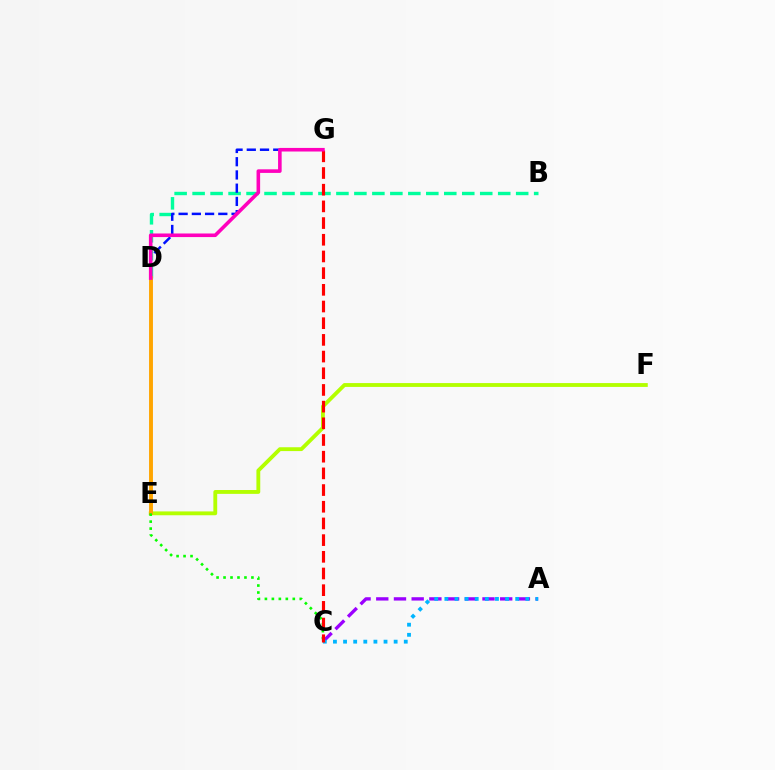{('A', 'C'): [{'color': '#9b00ff', 'line_style': 'dashed', 'thickness': 2.41}, {'color': '#00b5ff', 'line_style': 'dotted', 'thickness': 2.75}], ('B', 'D'): [{'color': '#00ff9d', 'line_style': 'dashed', 'thickness': 2.44}], ('E', 'F'): [{'color': '#b3ff00', 'line_style': 'solid', 'thickness': 2.76}], ('D', 'G'): [{'color': '#0010ff', 'line_style': 'dashed', 'thickness': 1.8}, {'color': '#ff00bd', 'line_style': 'solid', 'thickness': 2.58}], ('D', 'E'): [{'color': '#ffa500', 'line_style': 'solid', 'thickness': 2.81}], ('C', 'E'): [{'color': '#08ff00', 'line_style': 'dotted', 'thickness': 1.89}], ('C', 'G'): [{'color': '#ff0000', 'line_style': 'dashed', 'thickness': 2.27}]}